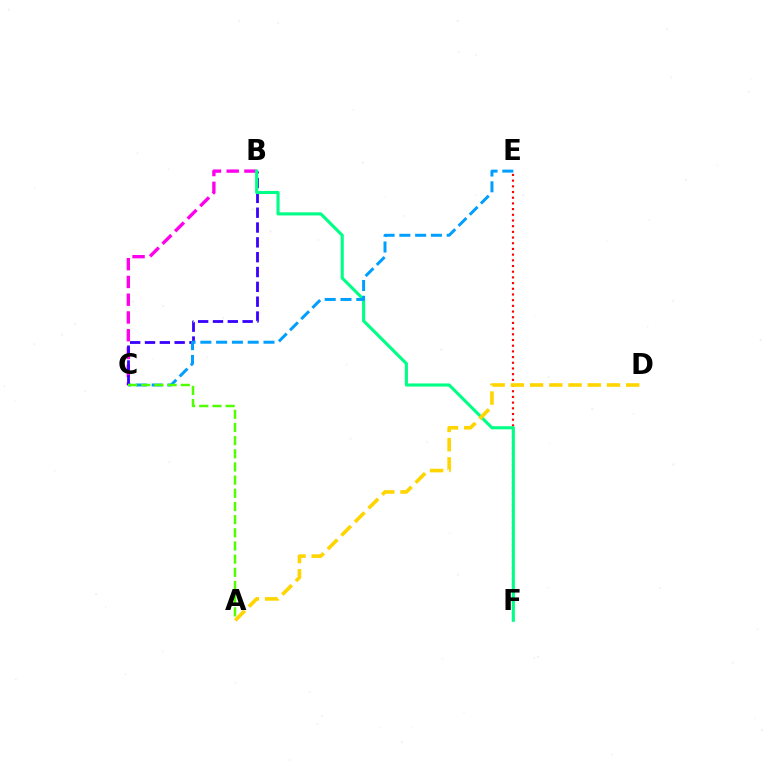{('B', 'C'): [{'color': '#ff00ed', 'line_style': 'dashed', 'thickness': 2.41}, {'color': '#3700ff', 'line_style': 'dashed', 'thickness': 2.01}], ('E', 'F'): [{'color': '#ff0000', 'line_style': 'dotted', 'thickness': 1.55}], ('B', 'F'): [{'color': '#00ff86', 'line_style': 'solid', 'thickness': 2.24}], ('A', 'D'): [{'color': '#ffd500', 'line_style': 'dashed', 'thickness': 2.61}], ('C', 'E'): [{'color': '#009eff', 'line_style': 'dashed', 'thickness': 2.14}], ('A', 'C'): [{'color': '#4fff00', 'line_style': 'dashed', 'thickness': 1.79}]}